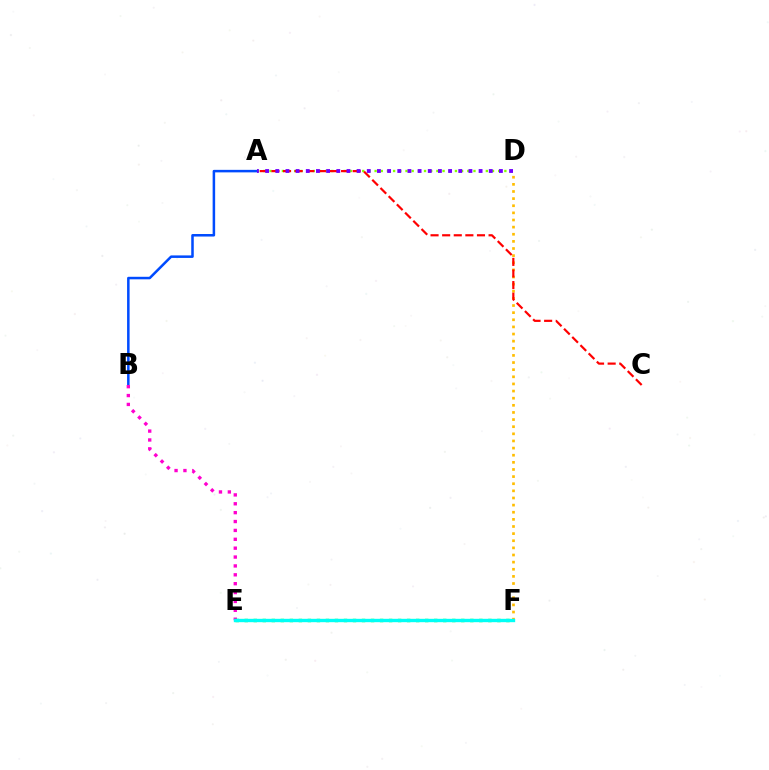{('A', 'B'): [{'color': '#004bff', 'line_style': 'solid', 'thickness': 1.82}], ('B', 'E'): [{'color': '#ff00cf', 'line_style': 'dotted', 'thickness': 2.41}], ('D', 'F'): [{'color': '#ffbd00', 'line_style': 'dotted', 'thickness': 1.94}], ('A', 'D'): [{'color': '#84ff00', 'line_style': 'dotted', 'thickness': 1.68}, {'color': '#7200ff', 'line_style': 'dotted', 'thickness': 2.76}], ('A', 'C'): [{'color': '#ff0000', 'line_style': 'dashed', 'thickness': 1.58}], ('E', 'F'): [{'color': '#00ff39', 'line_style': 'dotted', 'thickness': 2.45}, {'color': '#00fff6', 'line_style': 'solid', 'thickness': 2.42}]}